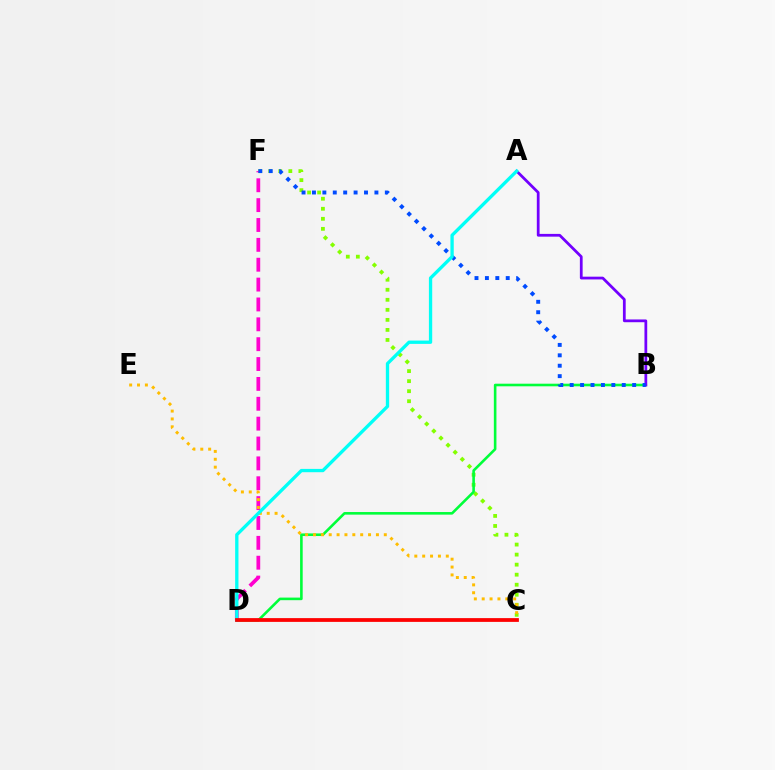{('C', 'F'): [{'color': '#84ff00', 'line_style': 'dotted', 'thickness': 2.73}], ('D', 'F'): [{'color': '#ff00cf', 'line_style': 'dashed', 'thickness': 2.7}], ('B', 'D'): [{'color': '#00ff39', 'line_style': 'solid', 'thickness': 1.87}], ('A', 'B'): [{'color': '#7200ff', 'line_style': 'solid', 'thickness': 1.99}], ('B', 'F'): [{'color': '#004bff', 'line_style': 'dotted', 'thickness': 2.83}], ('C', 'E'): [{'color': '#ffbd00', 'line_style': 'dotted', 'thickness': 2.14}], ('A', 'D'): [{'color': '#00fff6', 'line_style': 'solid', 'thickness': 2.39}], ('C', 'D'): [{'color': '#ff0000', 'line_style': 'solid', 'thickness': 2.71}]}